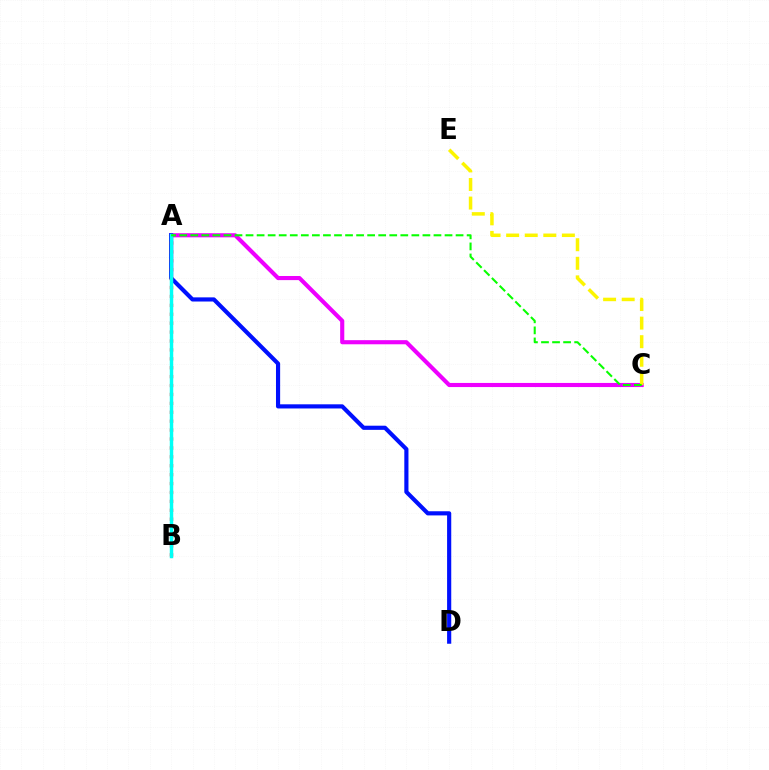{('A', 'C'): [{'color': '#ee00ff', 'line_style': 'solid', 'thickness': 2.96}, {'color': '#08ff00', 'line_style': 'dashed', 'thickness': 1.5}], ('A', 'D'): [{'color': '#0010ff', 'line_style': 'solid', 'thickness': 2.99}], ('A', 'B'): [{'color': '#ff0000', 'line_style': 'dotted', 'thickness': 2.42}, {'color': '#00fff6', 'line_style': 'solid', 'thickness': 2.49}], ('C', 'E'): [{'color': '#fcf500', 'line_style': 'dashed', 'thickness': 2.52}]}